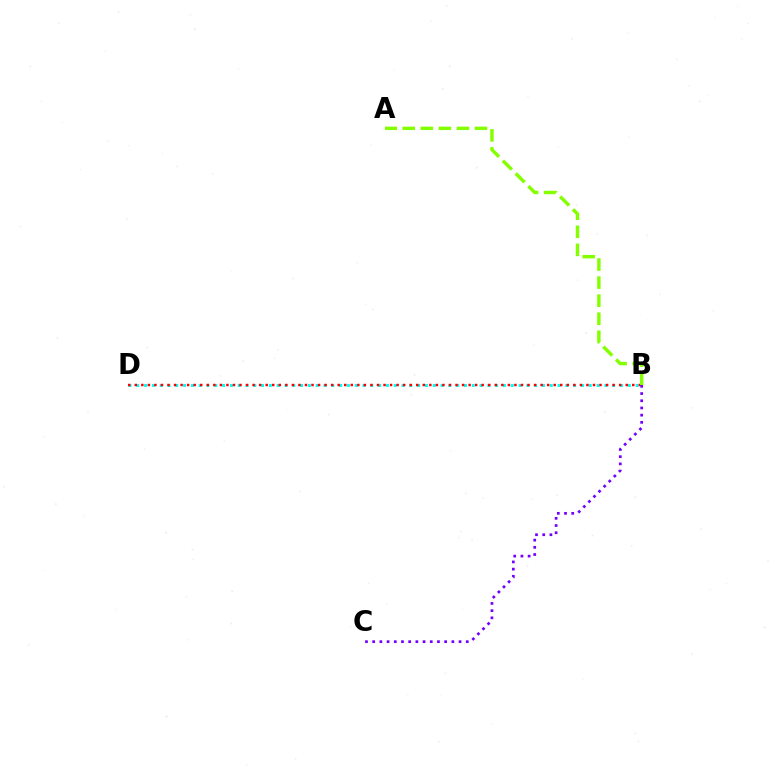{('B', 'D'): [{'color': '#00fff6', 'line_style': 'dotted', 'thickness': 2.12}, {'color': '#ff0000', 'line_style': 'dotted', 'thickness': 1.78}], ('A', 'B'): [{'color': '#84ff00', 'line_style': 'dashed', 'thickness': 2.45}], ('B', 'C'): [{'color': '#7200ff', 'line_style': 'dotted', 'thickness': 1.96}]}